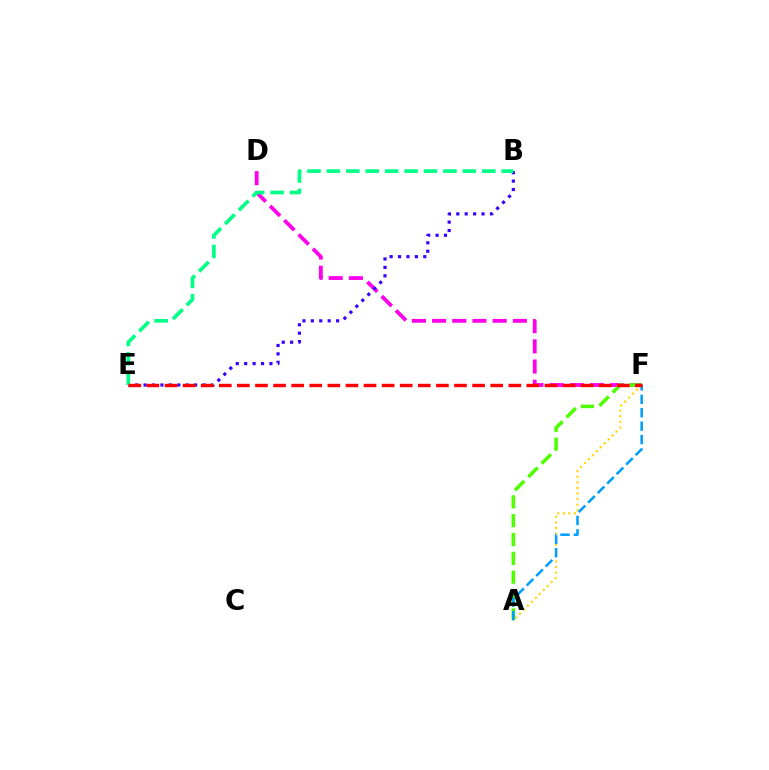{('D', 'F'): [{'color': '#ff00ed', 'line_style': 'dashed', 'thickness': 2.74}], ('B', 'E'): [{'color': '#3700ff', 'line_style': 'dotted', 'thickness': 2.29}, {'color': '#00ff86', 'line_style': 'dashed', 'thickness': 2.64}], ('A', 'F'): [{'color': '#ffd500', 'line_style': 'dotted', 'thickness': 1.52}, {'color': '#4fff00', 'line_style': 'dashed', 'thickness': 2.56}, {'color': '#009eff', 'line_style': 'dashed', 'thickness': 1.82}], ('E', 'F'): [{'color': '#ff0000', 'line_style': 'dashed', 'thickness': 2.46}]}